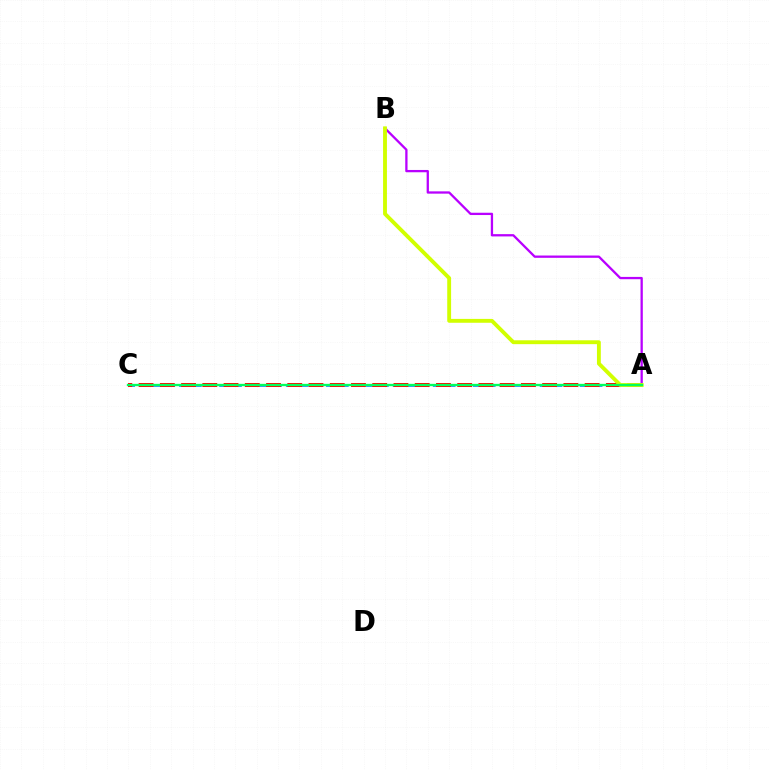{('A', 'C'): [{'color': '#0074ff', 'line_style': 'dashed', 'thickness': 1.81}, {'color': '#ff0000', 'line_style': 'dashed', 'thickness': 2.89}, {'color': '#00ff5c', 'line_style': 'solid', 'thickness': 1.67}], ('A', 'B'): [{'color': '#b900ff', 'line_style': 'solid', 'thickness': 1.65}, {'color': '#d1ff00', 'line_style': 'solid', 'thickness': 2.79}]}